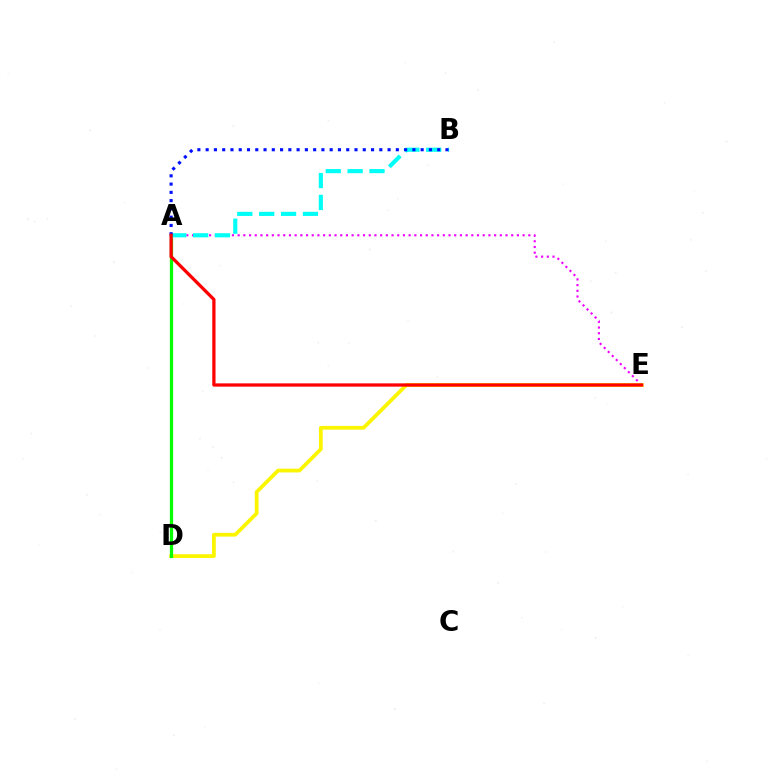{('A', 'E'): [{'color': '#ee00ff', 'line_style': 'dotted', 'thickness': 1.55}, {'color': '#ff0000', 'line_style': 'solid', 'thickness': 2.34}], ('D', 'E'): [{'color': '#fcf500', 'line_style': 'solid', 'thickness': 2.7}], ('A', 'D'): [{'color': '#08ff00', 'line_style': 'solid', 'thickness': 2.33}], ('A', 'B'): [{'color': '#00fff6', 'line_style': 'dashed', 'thickness': 2.97}, {'color': '#0010ff', 'line_style': 'dotted', 'thickness': 2.25}]}